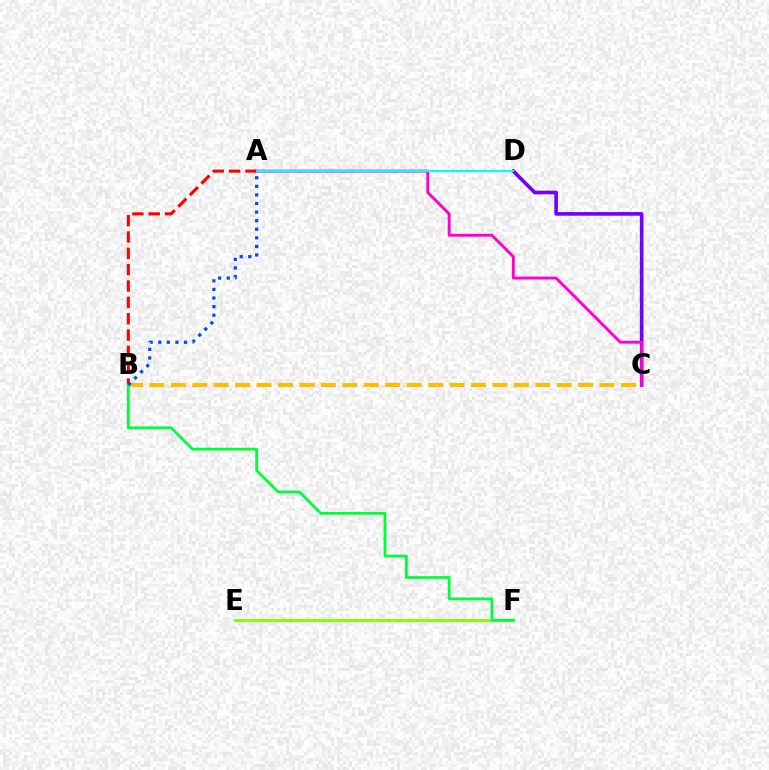{('C', 'D'): [{'color': '#7200ff', 'line_style': 'solid', 'thickness': 2.61}], ('B', 'C'): [{'color': '#ffbd00', 'line_style': 'dashed', 'thickness': 2.91}], ('E', 'F'): [{'color': '#84ff00', 'line_style': 'solid', 'thickness': 2.09}], ('A', 'C'): [{'color': '#ff00cf', 'line_style': 'solid', 'thickness': 2.08}], ('A', 'B'): [{'color': '#ff0000', 'line_style': 'dashed', 'thickness': 2.22}, {'color': '#004bff', 'line_style': 'dotted', 'thickness': 2.33}], ('B', 'F'): [{'color': '#00ff39', 'line_style': 'solid', 'thickness': 1.99}], ('A', 'D'): [{'color': '#00fff6', 'line_style': 'solid', 'thickness': 1.52}]}